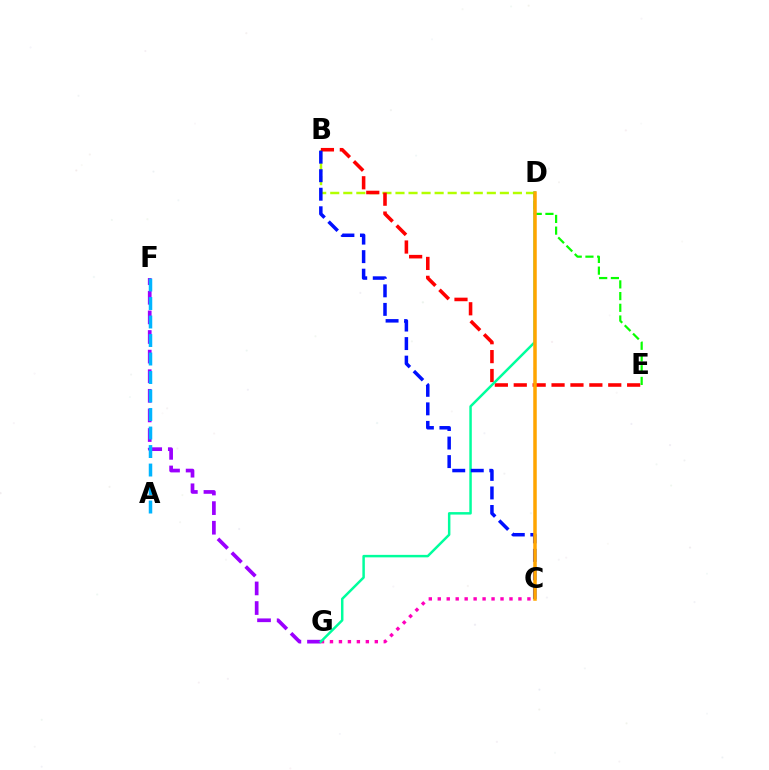{('B', 'D'): [{'color': '#b3ff00', 'line_style': 'dashed', 'thickness': 1.77}], ('B', 'E'): [{'color': '#ff0000', 'line_style': 'dashed', 'thickness': 2.57}], ('F', 'G'): [{'color': '#9b00ff', 'line_style': 'dashed', 'thickness': 2.66}], ('A', 'F'): [{'color': '#00b5ff', 'line_style': 'dashed', 'thickness': 2.51}], ('C', 'G'): [{'color': '#ff00bd', 'line_style': 'dotted', 'thickness': 2.44}], ('D', 'G'): [{'color': '#00ff9d', 'line_style': 'solid', 'thickness': 1.79}], ('B', 'C'): [{'color': '#0010ff', 'line_style': 'dashed', 'thickness': 2.52}], ('D', 'E'): [{'color': '#08ff00', 'line_style': 'dashed', 'thickness': 1.59}], ('C', 'D'): [{'color': '#ffa500', 'line_style': 'solid', 'thickness': 2.52}]}